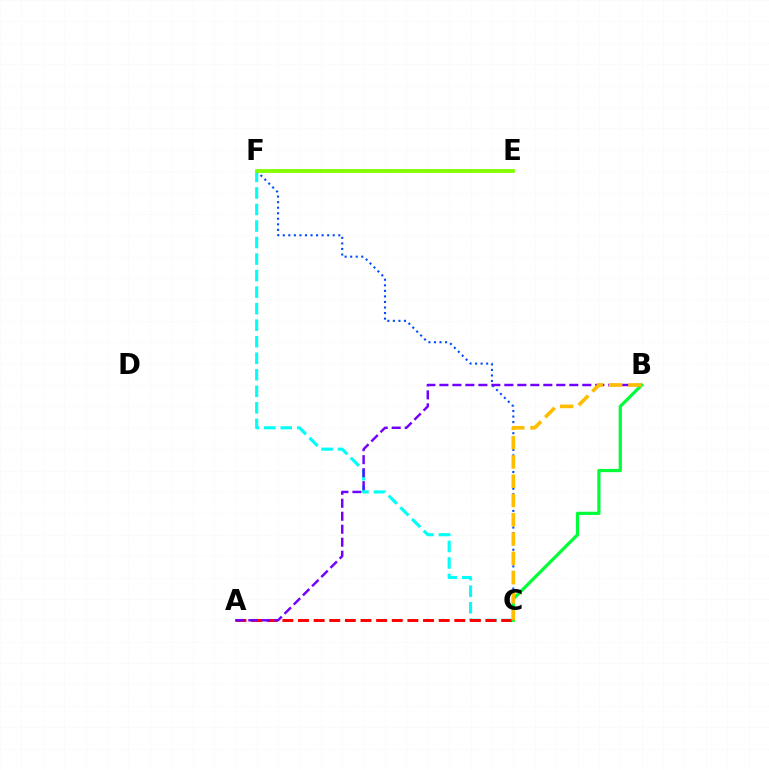{('C', 'F'): [{'color': '#00fff6', 'line_style': 'dashed', 'thickness': 2.25}, {'color': '#004bff', 'line_style': 'dotted', 'thickness': 1.51}], ('A', 'C'): [{'color': '#ff0000', 'line_style': 'dashed', 'thickness': 2.12}], ('A', 'B'): [{'color': '#7200ff', 'line_style': 'dashed', 'thickness': 1.76}], ('B', 'C'): [{'color': '#00ff39', 'line_style': 'solid', 'thickness': 2.31}, {'color': '#ffbd00', 'line_style': 'dashed', 'thickness': 2.62}], ('E', 'F'): [{'color': '#ff00cf', 'line_style': 'dashed', 'thickness': 1.61}, {'color': '#84ff00', 'line_style': 'solid', 'thickness': 2.74}]}